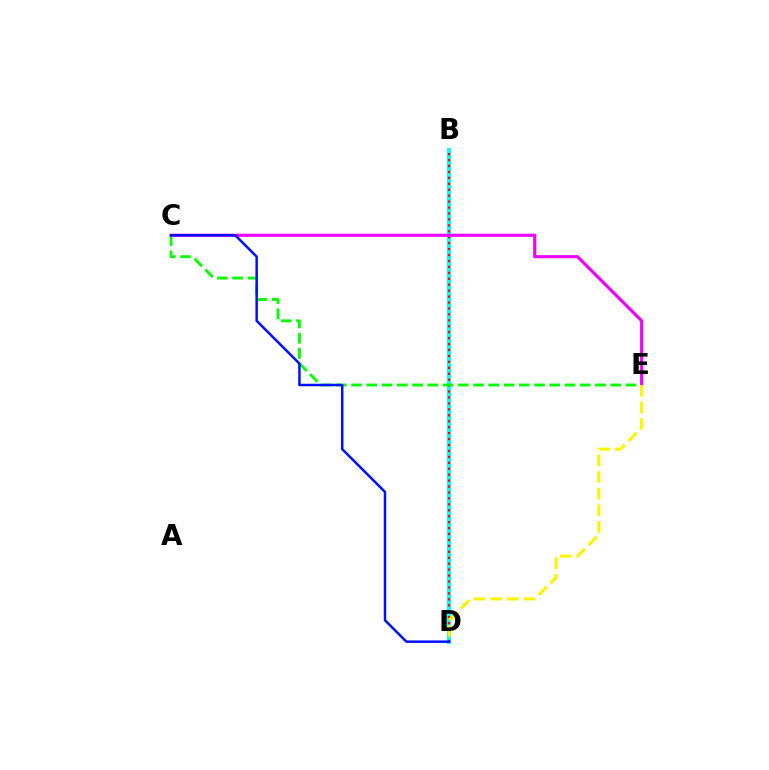{('B', 'D'): [{'color': '#00fff6', 'line_style': 'solid', 'thickness': 2.81}, {'color': '#ff0000', 'line_style': 'dotted', 'thickness': 1.61}], ('C', 'E'): [{'color': '#08ff00', 'line_style': 'dashed', 'thickness': 2.07}, {'color': '#ee00ff', 'line_style': 'solid', 'thickness': 2.25}], ('C', 'D'): [{'color': '#0010ff', 'line_style': 'solid', 'thickness': 1.79}], ('D', 'E'): [{'color': '#fcf500', 'line_style': 'dashed', 'thickness': 2.26}]}